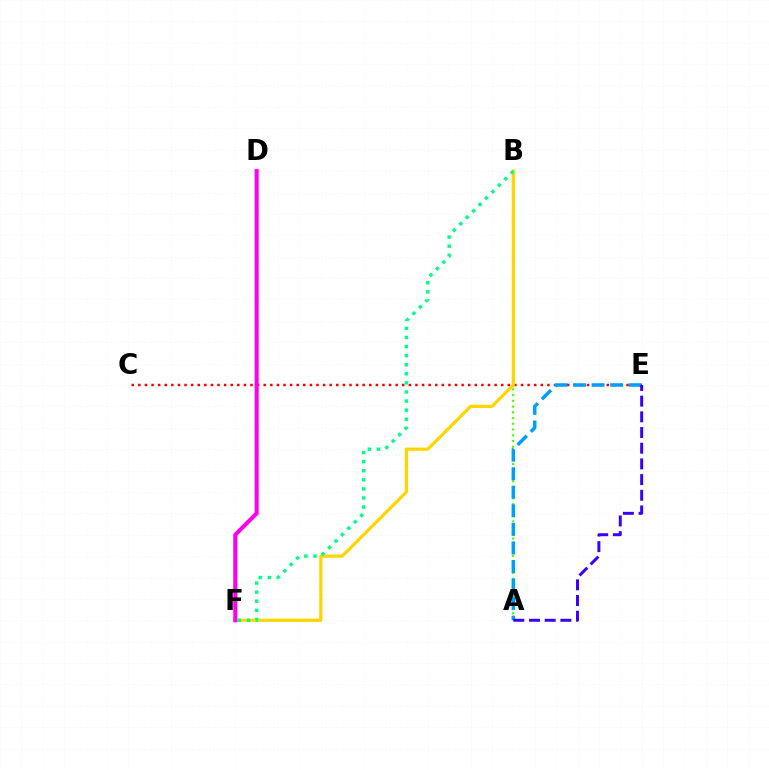{('C', 'E'): [{'color': '#ff0000', 'line_style': 'dotted', 'thickness': 1.79}], ('A', 'B'): [{'color': '#4fff00', 'line_style': 'dotted', 'thickness': 1.56}], ('B', 'F'): [{'color': '#ffd500', 'line_style': 'solid', 'thickness': 2.31}, {'color': '#00ff86', 'line_style': 'dotted', 'thickness': 2.47}], ('A', 'E'): [{'color': '#009eff', 'line_style': 'dashed', 'thickness': 2.52}, {'color': '#3700ff', 'line_style': 'dashed', 'thickness': 2.13}], ('D', 'F'): [{'color': '#ff00ed', 'line_style': 'solid', 'thickness': 2.93}]}